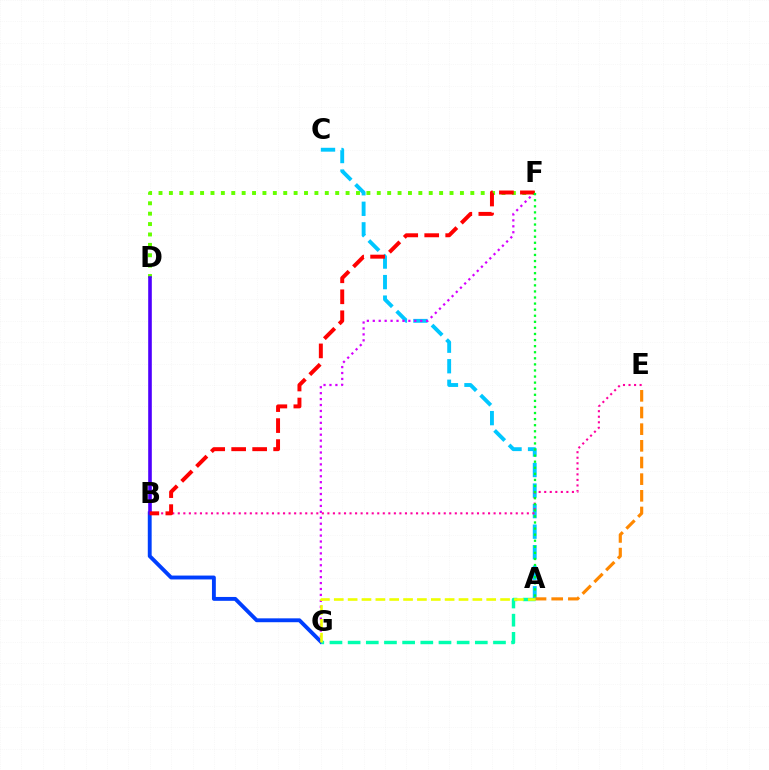{('B', 'G'): [{'color': '#003fff', 'line_style': 'solid', 'thickness': 2.79}], ('A', 'C'): [{'color': '#00c7ff', 'line_style': 'dashed', 'thickness': 2.79}], ('A', 'E'): [{'color': '#ff8800', 'line_style': 'dashed', 'thickness': 2.26}], ('F', 'G'): [{'color': '#d600ff', 'line_style': 'dotted', 'thickness': 1.61}], ('B', 'E'): [{'color': '#ff00a0', 'line_style': 'dotted', 'thickness': 1.51}], ('D', 'F'): [{'color': '#66ff00', 'line_style': 'dotted', 'thickness': 2.82}], ('B', 'D'): [{'color': '#4f00ff', 'line_style': 'solid', 'thickness': 2.6}], ('A', 'G'): [{'color': '#00ffaf', 'line_style': 'dashed', 'thickness': 2.47}, {'color': '#eeff00', 'line_style': 'dashed', 'thickness': 1.88}], ('B', 'F'): [{'color': '#ff0000', 'line_style': 'dashed', 'thickness': 2.85}], ('A', 'F'): [{'color': '#00ff27', 'line_style': 'dotted', 'thickness': 1.65}]}